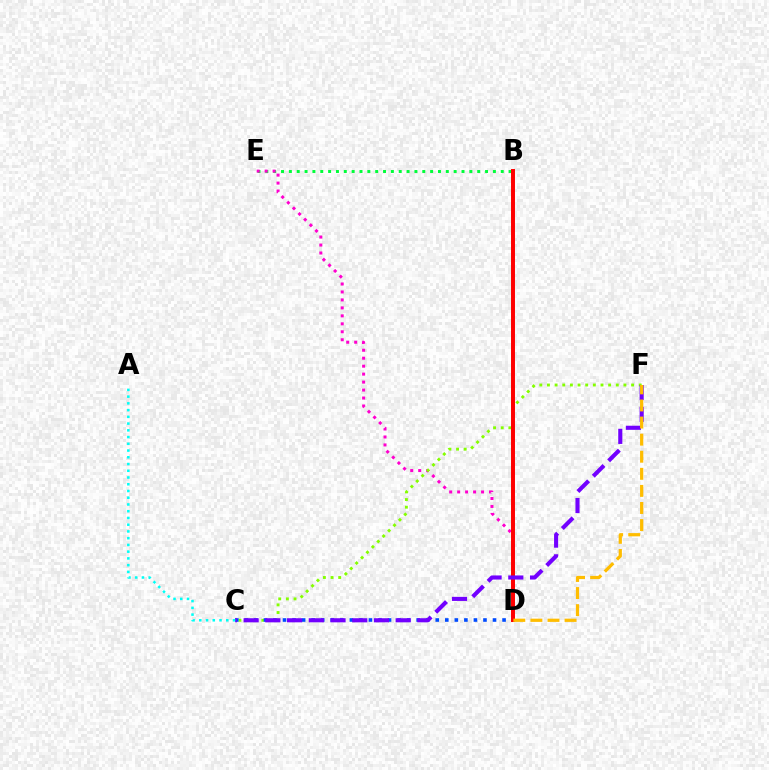{('B', 'E'): [{'color': '#00ff39', 'line_style': 'dotted', 'thickness': 2.13}], ('D', 'E'): [{'color': '#ff00cf', 'line_style': 'dotted', 'thickness': 2.16}], ('C', 'F'): [{'color': '#84ff00', 'line_style': 'dotted', 'thickness': 2.08}, {'color': '#7200ff', 'line_style': 'dashed', 'thickness': 2.95}], ('C', 'D'): [{'color': '#004bff', 'line_style': 'dotted', 'thickness': 2.59}], ('B', 'D'): [{'color': '#ff0000', 'line_style': 'solid', 'thickness': 2.85}], ('A', 'C'): [{'color': '#00fff6', 'line_style': 'dotted', 'thickness': 1.83}], ('D', 'F'): [{'color': '#ffbd00', 'line_style': 'dashed', 'thickness': 2.32}]}